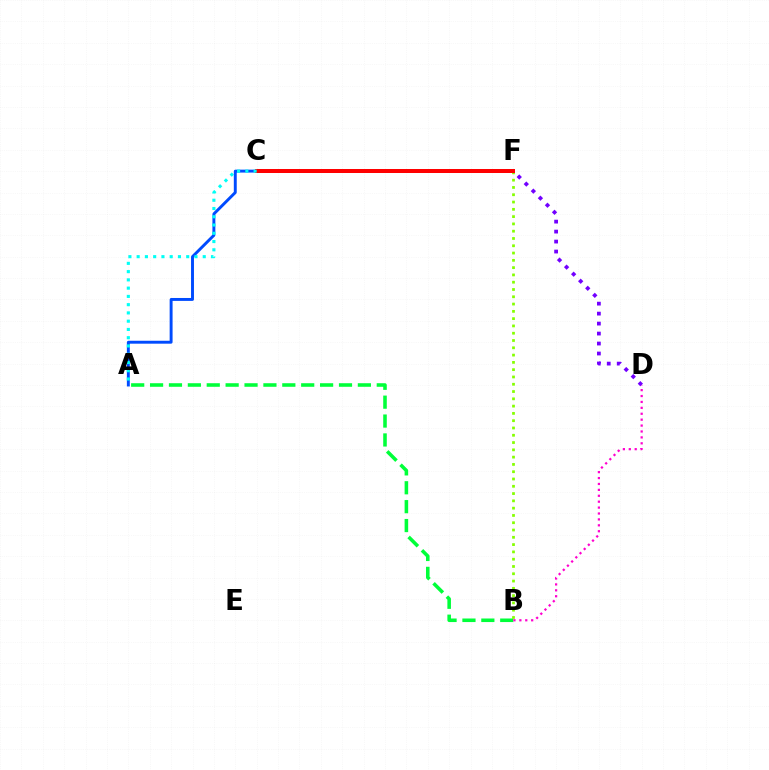{('A', 'B'): [{'color': '#00ff39', 'line_style': 'dashed', 'thickness': 2.57}], ('A', 'C'): [{'color': '#004bff', 'line_style': 'solid', 'thickness': 2.11}, {'color': '#00fff6', 'line_style': 'dotted', 'thickness': 2.24}], ('C', 'D'): [{'color': '#7200ff', 'line_style': 'dotted', 'thickness': 2.71}], ('B', 'F'): [{'color': '#84ff00', 'line_style': 'dotted', 'thickness': 1.98}], ('B', 'D'): [{'color': '#ff00cf', 'line_style': 'dotted', 'thickness': 1.61}], ('C', 'F'): [{'color': '#ffbd00', 'line_style': 'solid', 'thickness': 2.62}, {'color': '#ff0000', 'line_style': 'solid', 'thickness': 2.87}]}